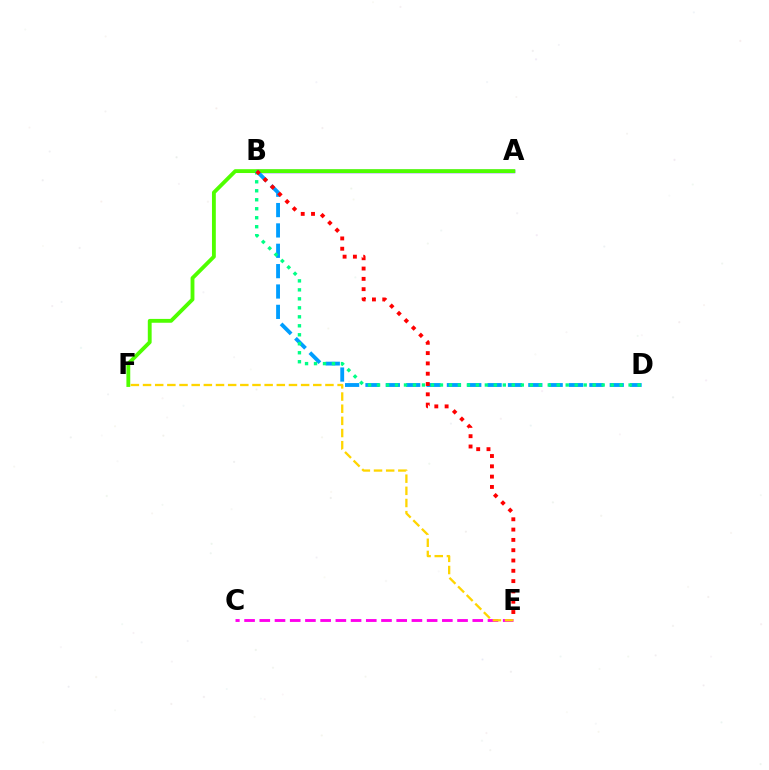{('A', 'B'): [{'color': '#3700ff', 'line_style': 'solid', 'thickness': 2.42}], ('C', 'E'): [{'color': '#ff00ed', 'line_style': 'dashed', 'thickness': 2.07}], ('A', 'F'): [{'color': '#4fff00', 'line_style': 'solid', 'thickness': 2.77}], ('B', 'D'): [{'color': '#009eff', 'line_style': 'dashed', 'thickness': 2.77}, {'color': '#00ff86', 'line_style': 'dotted', 'thickness': 2.44}], ('E', 'F'): [{'color': '#ffd500', 'line_style': 'dashed', 'thickness': 1.65}], ('B', 'E'): [{'color': '#ff0000', 'line_style': 'dotted', 'thickness': 2.8}]}